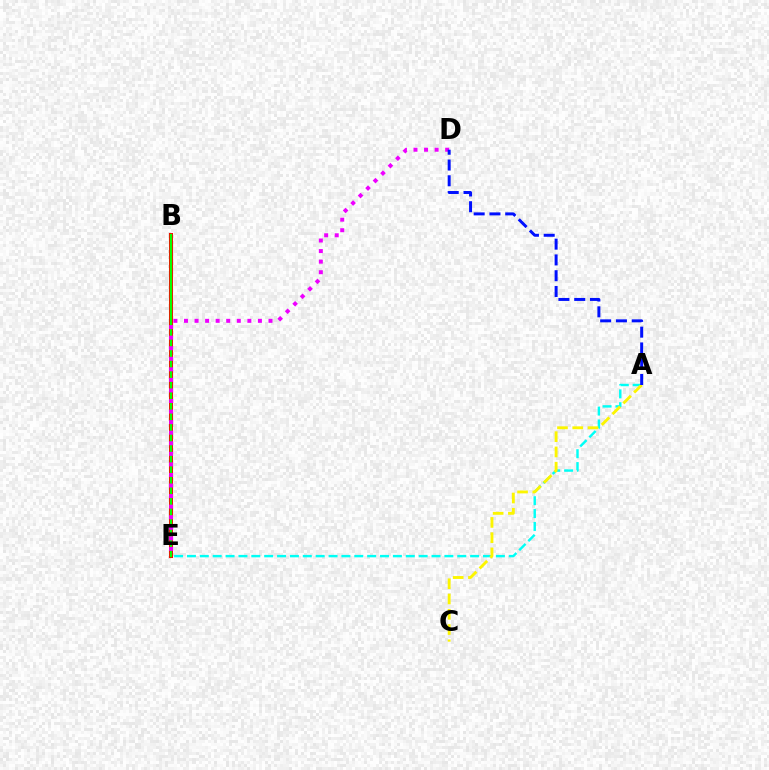{('B', 'E'): [{'color': '#ff0000', 'line_style': 'solid', 'thickness': 2.92}, {'color': '#08ff00', 'line_style': 'solid', 'thickness': 1.66}], ('A', 'E'): [{'color': '#00fff6', 'line_style': 'dashed', 'thickness': 1.75}], ('A', 'C'): [{'color': '#fcf500', 'line_style': 'dashed', 'thickness': 2.07}], ('D', 'E'): [{'color': '#ee00ff', 'line_style': 'dotted', 'thickness': 2.87}], ('A', 'D'): [{'color': '#0010ff', 'line_style': 'dashed', 'thickness': 2.14}]}